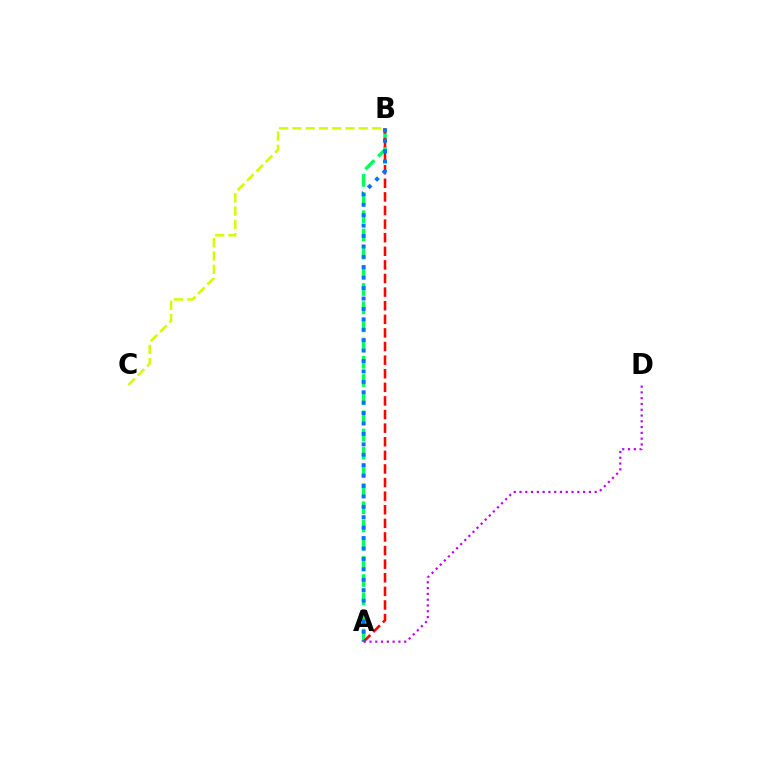{('A', 'B'): [{'color': '#00ff5c', 'line_style': 'dashed', 'thickness': 2.47}, {'color': '#ff0000', 'line_style': 'dashed', 'thickness': 1.85}, {'color': '#0074ff', 'line_style': 'dotted', 'thickness': 2.83}], ('A', 'D'): [{'color': '#b900ff', 'line_style': 'dotted', 'thickness': 1.57}], ('B', 'C'): [{'color': '#d1ff00', 'line_style': 'dashed', 'thickness': 1.8}]}